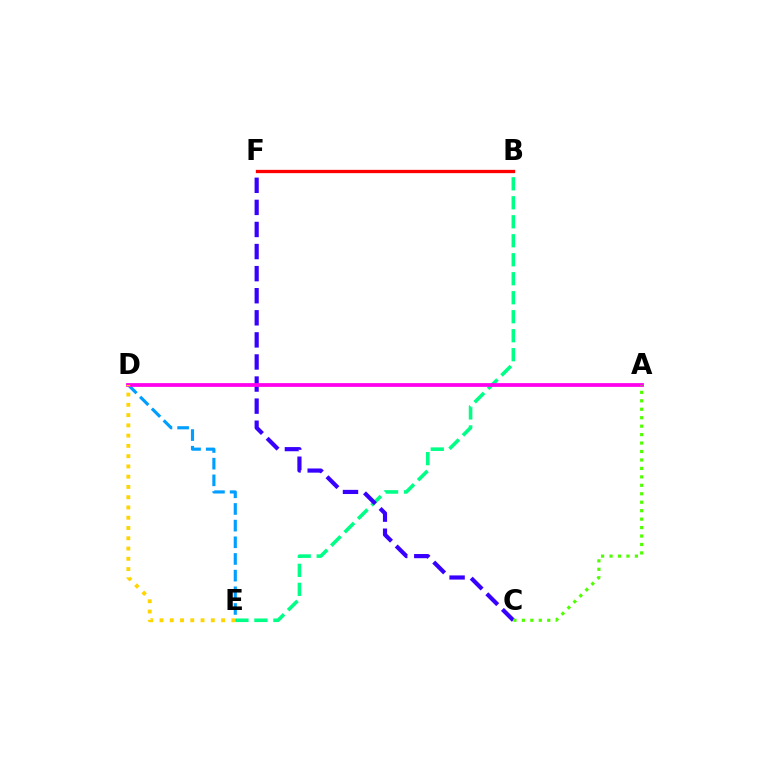{('B', 'E'): [{'color': '#00ff86', 'line_style': 'dashed', 'thickness': 2.58}], ('C', 'F'): [{'color': '#3700ff', 'line_style': 'dashed', 'thickness': 3.0}], ('D', 'E'): [{'color': '#009eff', 'line_style': 'dashed', 'thickness': 2.26}, {'color': '#ffd500', 'line_style': 'dotted', 'thickness': 2.79}], ('B', 'F'): [{'color': '#ff0000', 'line_style': 'solid', 'thickness': 2.37}], ('A', 'D'): [{'color': '#ff00ed', 'line_style': 'solid', 'thickness': 2.7}], ('A', 'C'): [{'color': '#4fff00', 'line_style': 'dotted', 'thickness': 2.3}]}